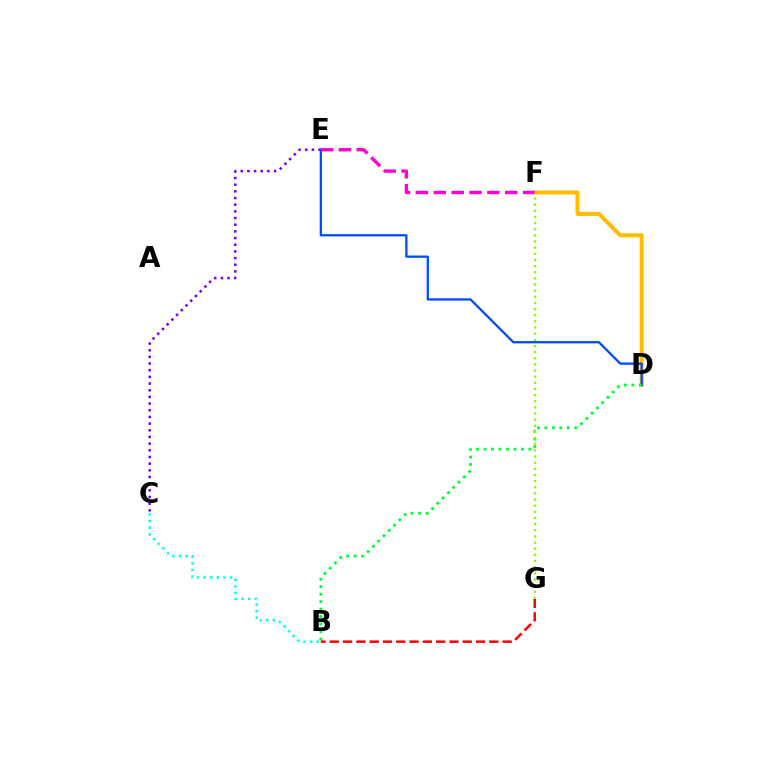{('D', 'F'): [{'color': '#ffbd00', 'line_style': 'solid', 'thickness': 2.88}], ('B', 'C'): [{'color': '#00fff6', 'line_style': 'dotted', 'thickness': 1.79}], ('D', 'E'): [{'color': '#004bff', 'line_style': 'solid', 'thickness': 1.64}], ('C', 'E'): [{'color': '#7200ff', 'line_style': 'dotted', 'thickness': 1.81}], ('B', 'D'): [{'color': '#00ff39', 'line_style': 'dotted', 'thickness': 2.03}], ('E', 'F'): [{'color': '#ff00cf', 'line_style': 'dashed', 'thickness': 2.43}], ('B', 'G'): [{'color': '#ff0000', 'line_style': 'dashed', 'thickness': 1.81}], ('F', 'G'): [{'color': '#84ff00', 'line_style': 'dotted', 'thickness': 1.67}]}